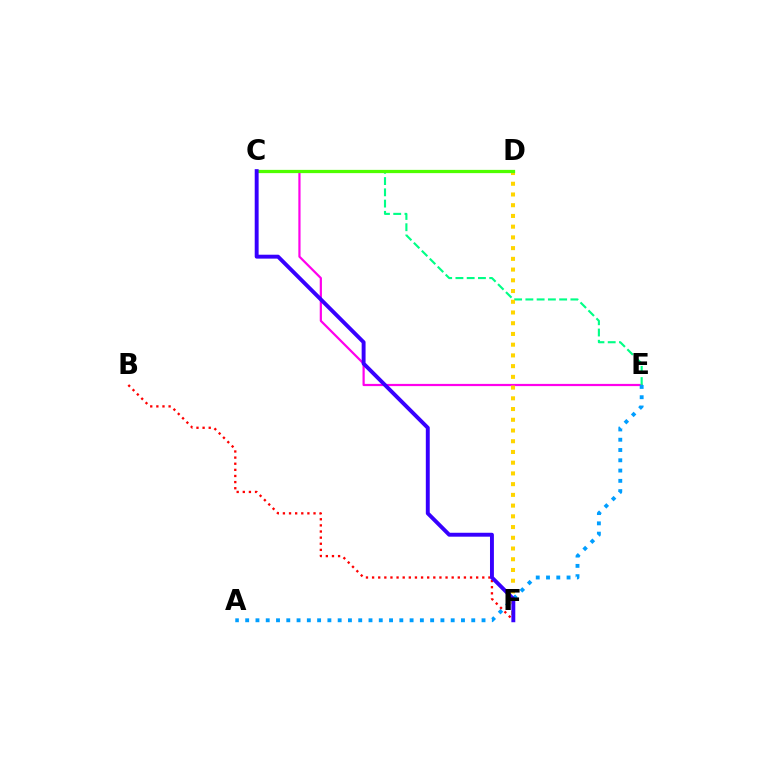{('C', 'E'): [{'color': '#ff00ed', 'line_style': 'solid', 'thickness': 1.59}, {'color': '#00ff86', 'line_style': 'dashed', 'thickness': 1.53}], ('D', 'F'): [{'color': '#ffd500', 'line_style': 'dotted', 'thickness': 2.91}], ('A', 'E'): [{'color': '#009eff', 'line_style': 'dotted', 'thickness': 2.79}], ('C', 'D'): [{'color': '#4fff00', 'line_style': 'solid', 'thickness': 2.34}], ('B', 'F'): [{'color': '#ff0000', 'line_style': 'dotted', 'thickness': 1.66}], ('C', 'F'): [{'color': '#3700ff', 'line_style': 'solid', 'thickness': 2.82}]}